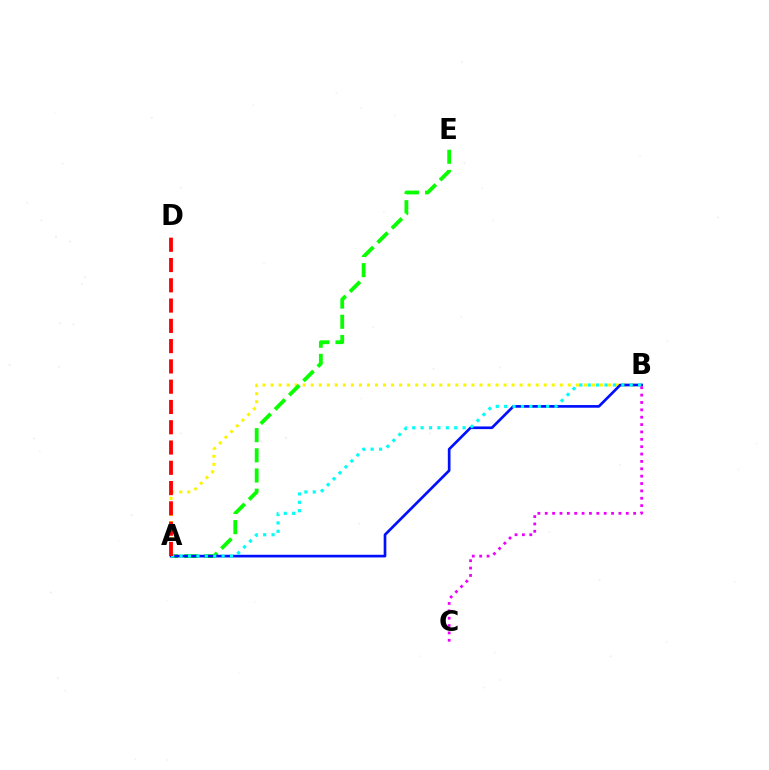{('A', 'B'): [{'color': '#fcf500', 'line_style': 'dotted', 'thickness': 2.18}, {'color': '#0010ff', 'line_style': 'solid', 'thickness': 1.93}, {'color': '#00fff6', 'line_style': 'dotted', 'thickness': 2.28}], ('A', 'E'): [{'color': '#08ff00', 'line_style': 'dashed', 'thickness': 2.74}], ('B', 'C'): [{'color': '#ee00ff', 'line_style': 'dotted', 'thickness': 2.0}], ('A', 'D'): [{'color': '#ff0000', 'line_style': 'dashed', 'thickness': 2.75}]}